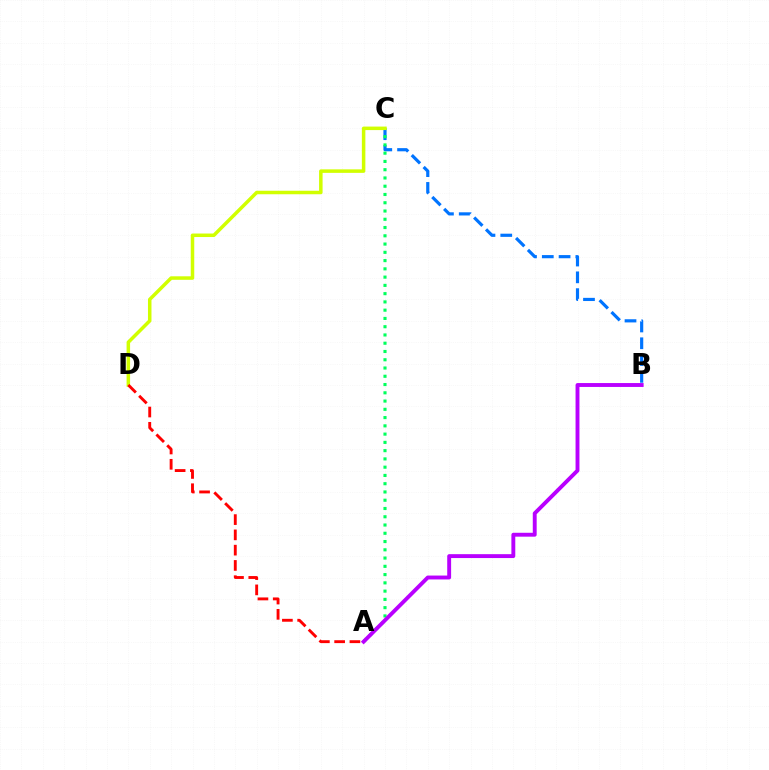{('B', 'C'): [{'color': '#0074ff', 'line_style': 'dashed', 'thickness': 2.28}], ('A', 'C'): [{'color': '#00ff5c', 'line_style': 'dotted', 'thickness': 2.25}], ('C', 'D'): [{'color': '#d1ff00', 'line_style': 'solid', 'thickness': 2.53}], ('A', 'B'): [{'color': '#b900ff', 'line_style': 'solid', 'thickness': 2.8}], ('A', 'D'): [{'color': '#ff0000', 'line_style': 'dashed', 'thickness': 2.08}]}